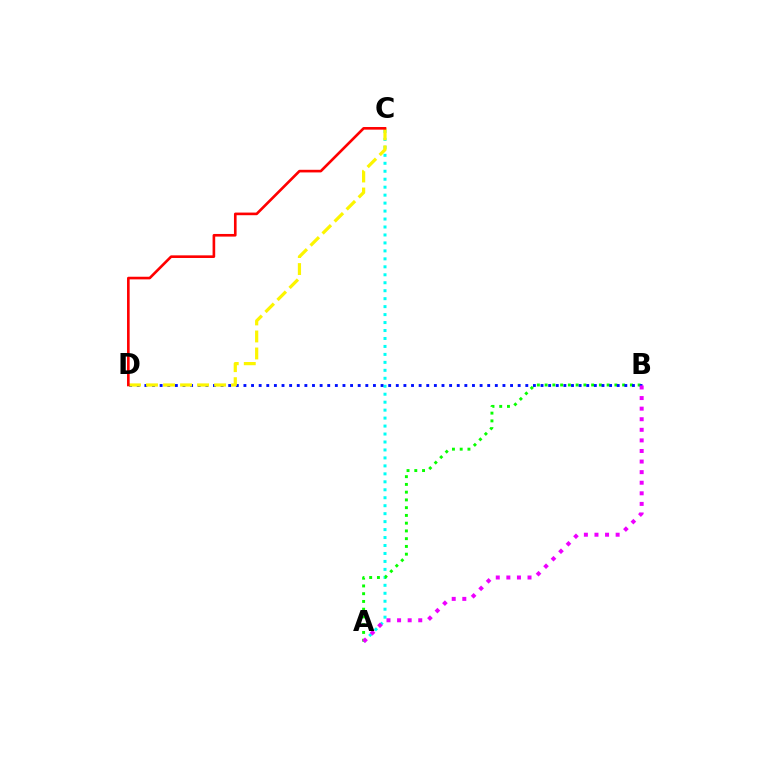{('A', 'C'): [{'color': '#00fff6', 'line_style': 'dotted', 'thickness': 2.16}], ('A', 'B'): [{'color': '#08ff00', 'line_style': 'dotted', 'thickness': 2.11}, {'color': '#ee00ff', 'line_style': 'dotted', 'thickness': 2.88}], ('B', 'D'): [{'color': '#0010ff', 'line_style': 'dotted', 'thickness': 2.07}], ('C', 'D'): [{'color': '#fcf500', 'line_style': 'dashed', 'thickness': 2.31}, {'color': '#ff0000', 'line_style': 'solid', 'thickness': 1.89}]}